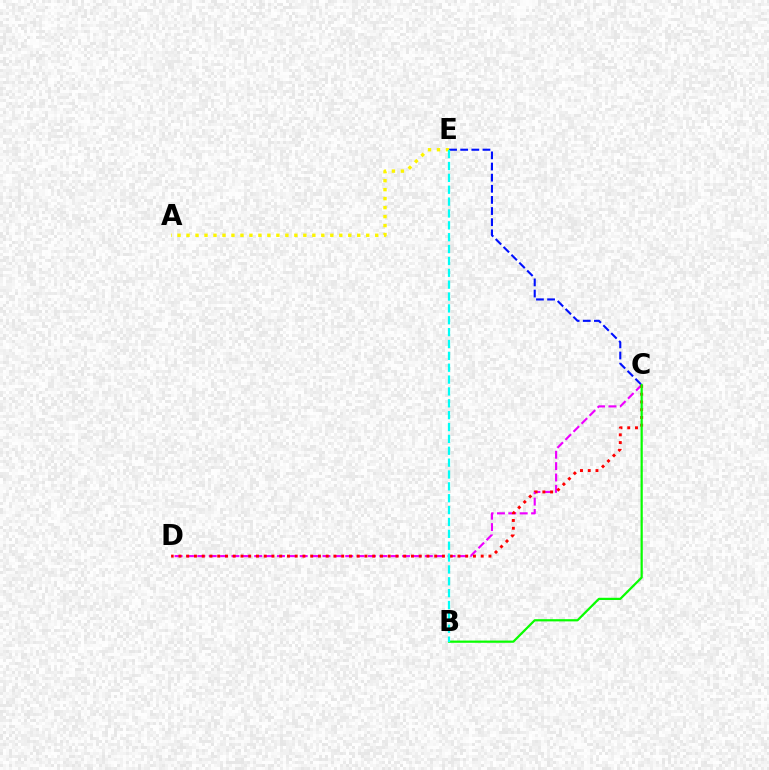{('C', 'D'): [{'color': '#ee00ff', 'line_style': 'dashed', 'thickness': 1.55}, {'color': '#ff0000', 'line_style': 'dotted', 'thickness': 2.11}], ('A', 'E'): [{'color': '#fcf500', 'line_style': 'dotted', 'thickness': 2.44}], ('B', 'C'): [{'color': '#08ff00', 'line_style': 'solid', 'thickness': 1.6}], ('C', 'E'): [{'color': '#0010ff', 'line_style': 'dashed', 'thickness': 1.51}], ('B', 'E'): [{'color': '#00fff6', 'line_style': 'dashed', 'thickness': 1.61}]}